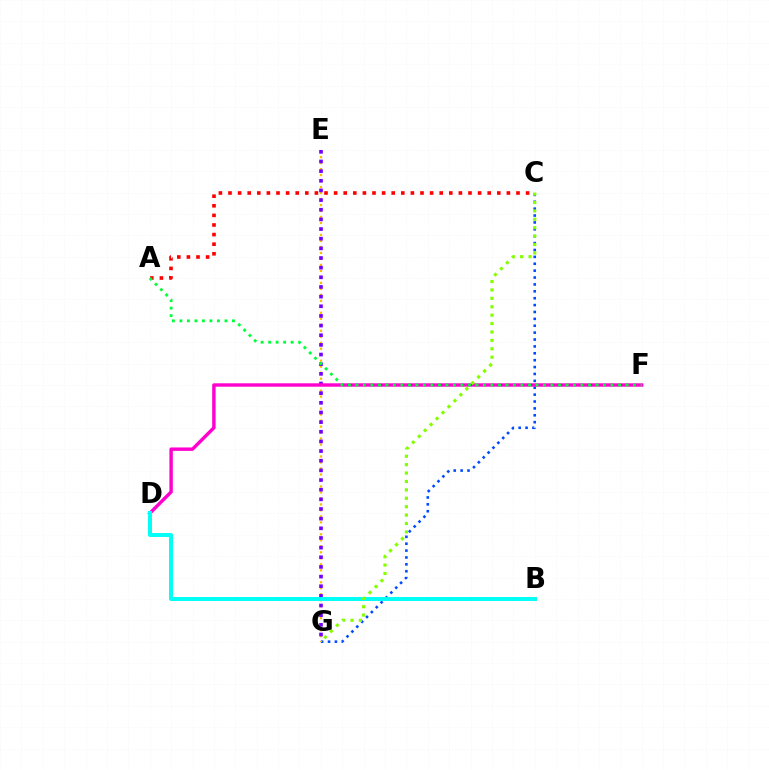{('C', 'G'): [{'color': '#004bff', 'line_style': 'dotted', 'thickness': 1.87}, {'color': '#84ff00', 'line_style': 'dotted', 'thickness': 2.28}], ('E', 'G'): [{'color': '#ffbd00', 'line_style': 'dotted', 'thickness': 1.63}, {'color': '#7200ff', 'line_style': 'dotted', 'thickness': 2.62}], ('A', 'C'): [{'color': '#ff0000', 'line_style': 'dotted', 'thickness': 2.61}], ('D', 'F'): [{'color': '#ff00cf', 'line_style': 'solid', 'thickness': 2.46}], ('B', 'D'): [{'color': '#00fff6', 'line_style': 'solid', 'thickness': 2.84}], ('A', 'F'): [{'color': '#00ff39', 'line_style': 'dotted', 'thickness': 2.04}]}